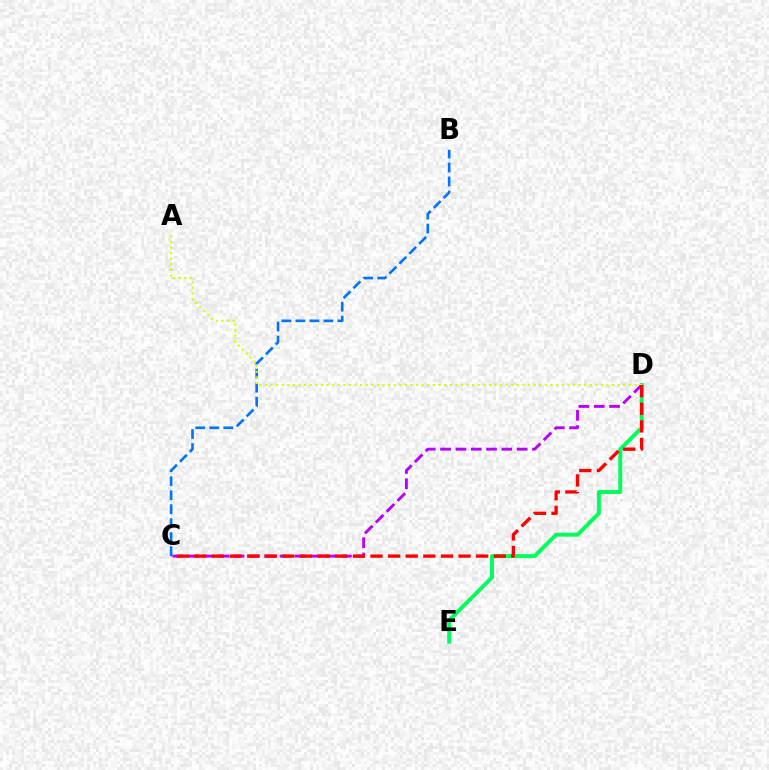{('D', 'E'): [{'color': '#00ff5c', 'line_style': 'solid', 'thickness': 2.84}], ('B', 'C'): [{'color': '#0074ff', 'line_style': 'dashed', 'thickness': 1.9}], ('C', 'D'): [{'color': '#b900ff', 'line_style': 'dashed', 'thickness': 2.08}, {'color': '#ff0000', 'line_style': 'dashed', 'thickness': 2.39}], ('A', 'D'): [{'color': '#d1ff00', 'line_style': 'dotted', 'thickness': 1.52}]}